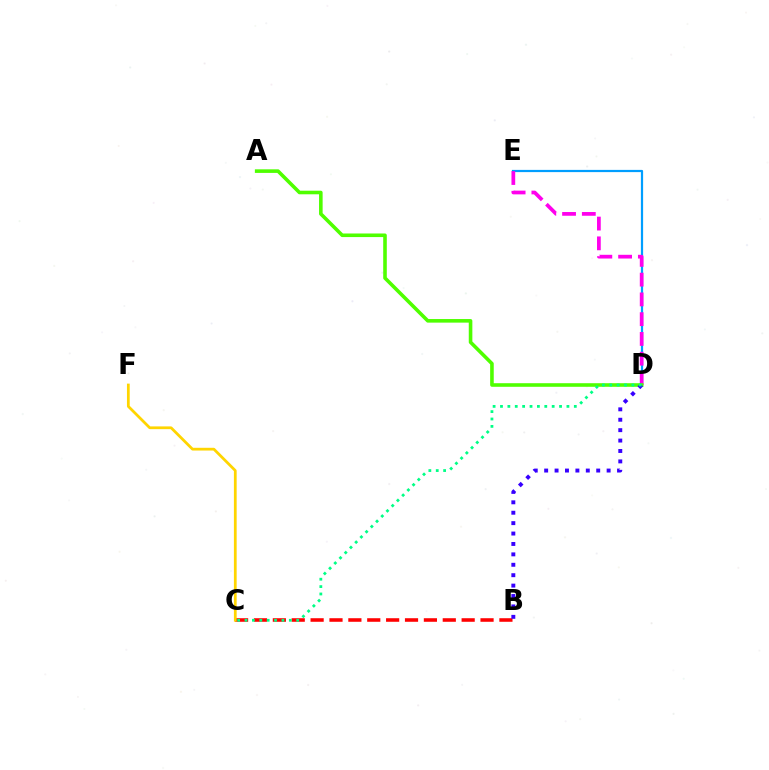{('D', 'E'): [{'color': '#009eff', 'line_style': 'solid', 'thickness': 1.6}, {'color': '#ff00ed', 'line_style': 'dashed', 'thickness': 2.69}], ('B', 'C'): [{'color': '#ff0000', 'line_style': 'dashed', 'thickness': 2.56}], ('A', 'D'): [{'color': '#4fff00', 'line_style': 'solid', 'thickness': 2.58}], ('B', 'D'): [{'color': '#3700ff', 'line_style': 'dotted', 'thickness': 2.83}], ('C', 'D'): [{'color': '#00ff86', 'line_style': 'dotted', 'thickness': 2.01}], ('C', 'F'): [{'color': '#ffd500', 'line_style': 'solid', 'thickness': 1.98}]}